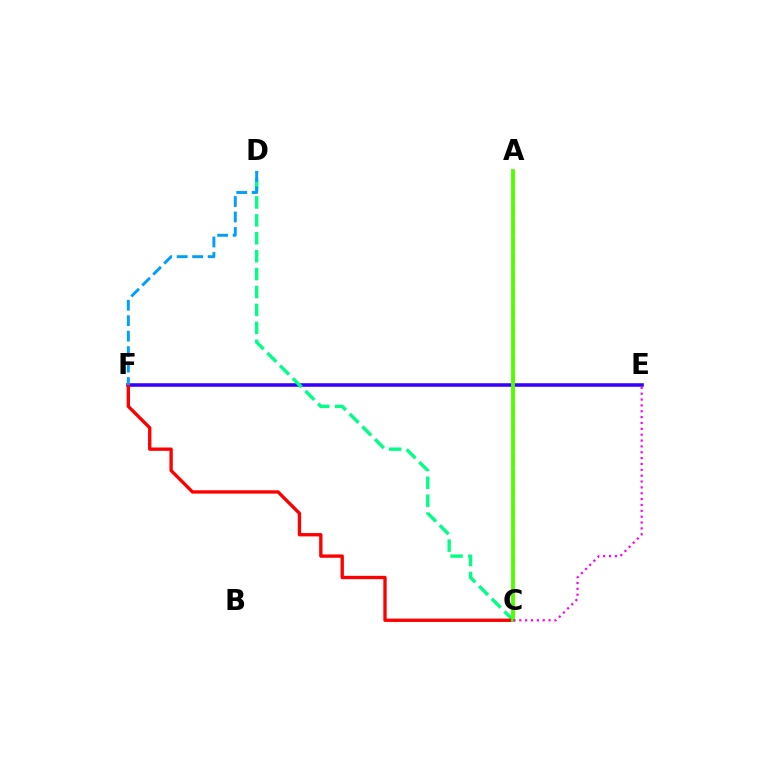{('E', 'F'): [{'color': '#3700ff', 'line_style': 'solid', 'thickness': 2.57}], ('C', 'D'): [{'color': '#00ff86', 'line_style': 'dashed', 'thickness': 2.43}], ('C', 'F'): [{'color': '#ff0000', 'line_style': 'solid', 'thickness': 2.4}], ('D', 'F'): [{'color': '#009eff', 'line_style': 'dashed', 'thickness': 2.1}], ('A', 'C'): [{'color': '#ffd500', 'line_style': 'dashed', 'thickness': 2.26}, {'color': '#4fff00', 'line_style': 'solid', 'thickness': 2.75}], ('C', 'E'): [{'color': '#ff00ed', 'line_style': 'dotted', 'thickness': 1.59}]}